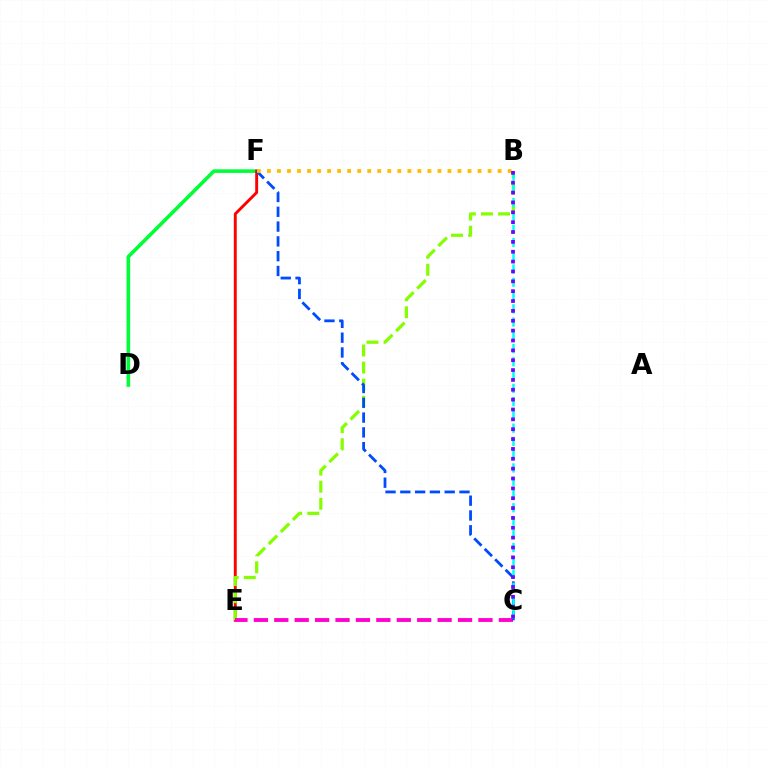{('D', 'F'): [{'color': '#00ff39', 'line_style': 'solid', 'thickness': 2.61}], ('E', 'F'): [{'color': '#ff0000', 'line_style': 'solid', 'thickness': 2.09}], ('B', 'E'): [{'color': '#84ff00', 'line_style': 'dashed', 'thickness': 2.32}], ('C', 'E'): [{'color': '#ff00cf', 'line_style': 'dashed', 'thickness': 2.77}], ('C', 'F'): [{'color': '#004bff', 'line_style': 'dashed', 'thickness': 2.01}], ('B', 'F'): [{'color': '#ffbd00', 'line_style': 'dotted', 'thickness': 2.73}], ('B', 'C'): [{'color': '#00fff6', 'line_style': 'dashed', 'thickness': 1.8}, {'color': '#7200ff', 'line_style': 'dotted', 'thickness': 2.68}]}